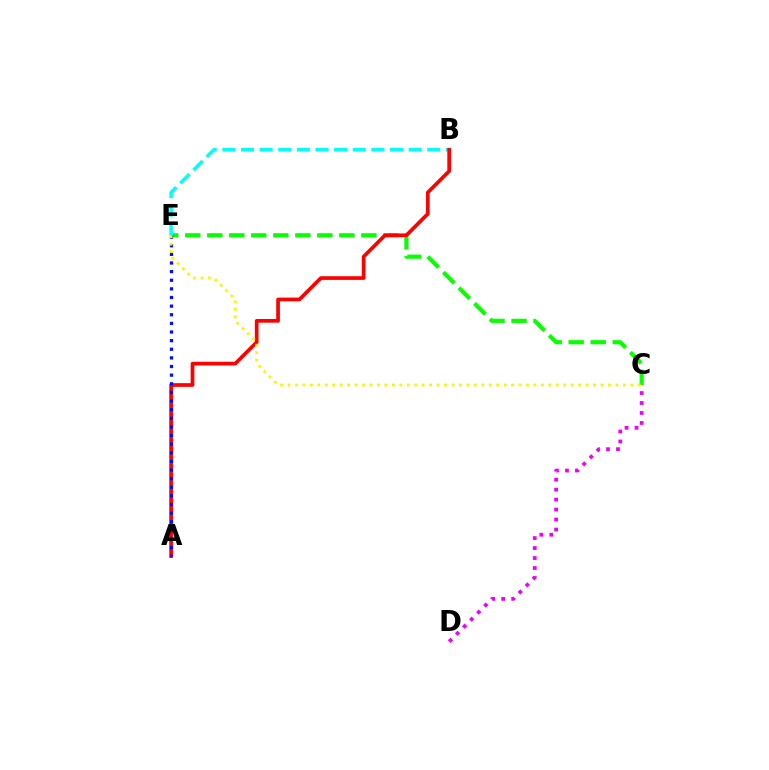{('C', 'E'): [{'color': '#08ff00', 'line_style': 'dashed', 'thickness': 2.99}, {'color': '#fcf500', 'line_style': 'dotted', 'thickness': 2.02}], ('B', 'E'): [{'color': '#00fff6', 'line_style': 'dashed', 'thickness': 2.53}], ('A', 'B'): [{'color': '#ff0000', 'line_style': 'solid', 'thickness': 2.66}], ('A', 'E'): [{'color': '#0010ff', 'line_style': 'dotted', 'thickness': 2.34}], ('C', 'D'): [{'color': '#ee00ff', 'line_style': 'dotted', 'thickness': 2.71}]}